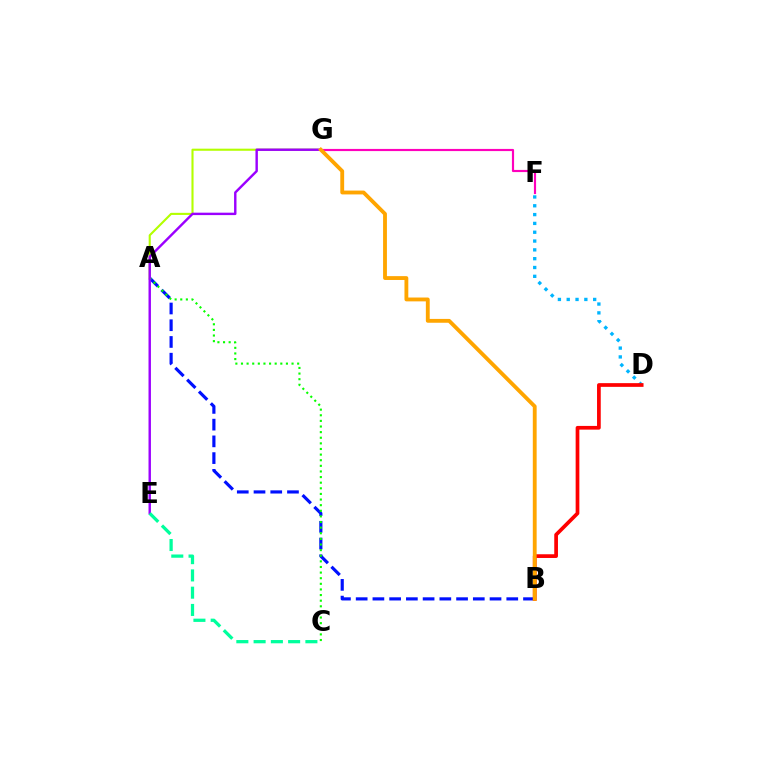{('A', 'B'): [{'color': '#0010ff', 'line_style': 'dashed', 'thickness': 2.27}], ('F', 'G'): [{'color': '#ff00bd', 'line_style': 'solid', 'thickness': 1.56}], ('A', 'G'): [{'color': '#b3ff00', 'line_style': 'solid', 'thickness': 1.52}], ('D', 'F'): [{'color': '#00b5ff', 'line_style': 'dotted', 'thickness': 2.4}], ('A', 'C'): [{'color': '#08ff00', 'line_style': 'dotted', 'thickness': 1.53}], ('E', 'G'): [{'color': '#9b00ff', 'line_style': 'solid', 'thickness': 1.74}], ('B', 'D'): [{'color': '#ff0000', 'line_style': 'solid', 'thickness': 2.67}], ('B', 'G'): [{'color': '#ffa500', 'line_style': 'solid', 'thickness': 2.77}], ('C', 'E'): [{'color': '#00ff9d', 'line_style': 'dashed', 'thickness': 2.34}]}